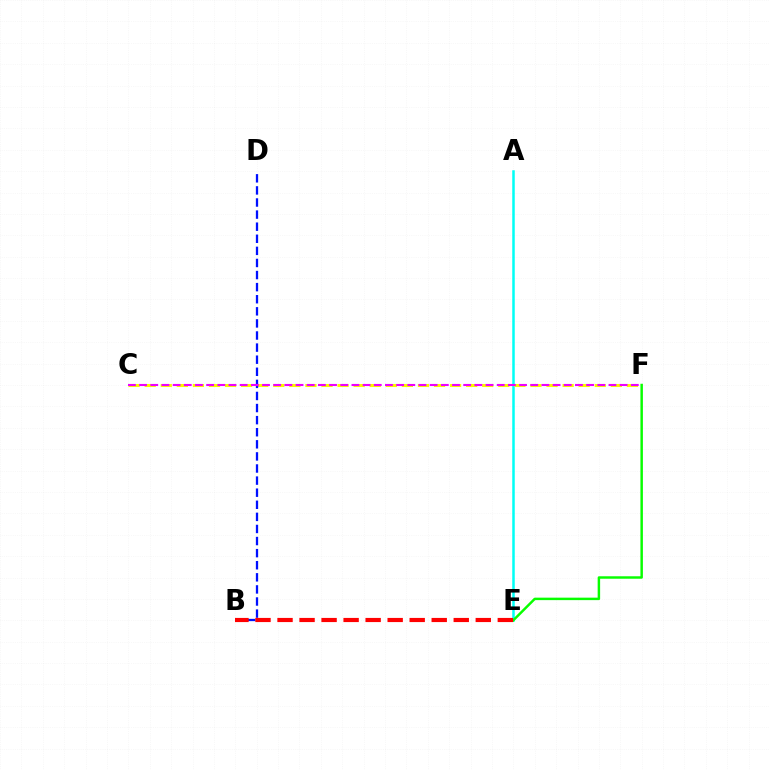{('A', 'E'): [{'color': '#00fff6', 'line_style': 'solid', 'thickness': 1.8}], ('C', 'F'): [{'color': '#fcf500', 'line_style': 'dashed', 'thickness': 2.18}, {'color': '#ee00ff', 'line_style': 'dashed', 'thickness': 1.52}], ('E', 'F'): [{'color': '#08ff00', 'line_style': 'solid', 'thickness': 1.77}], ('B', 'D'): [{'color': '#0010ff', 'line_style': 'dashed', 'thickness': 1.64}], ('B', 'E'): [{'color': '#ff0000', 'line_style': 'dashed', 'thickness': 2.99}]}